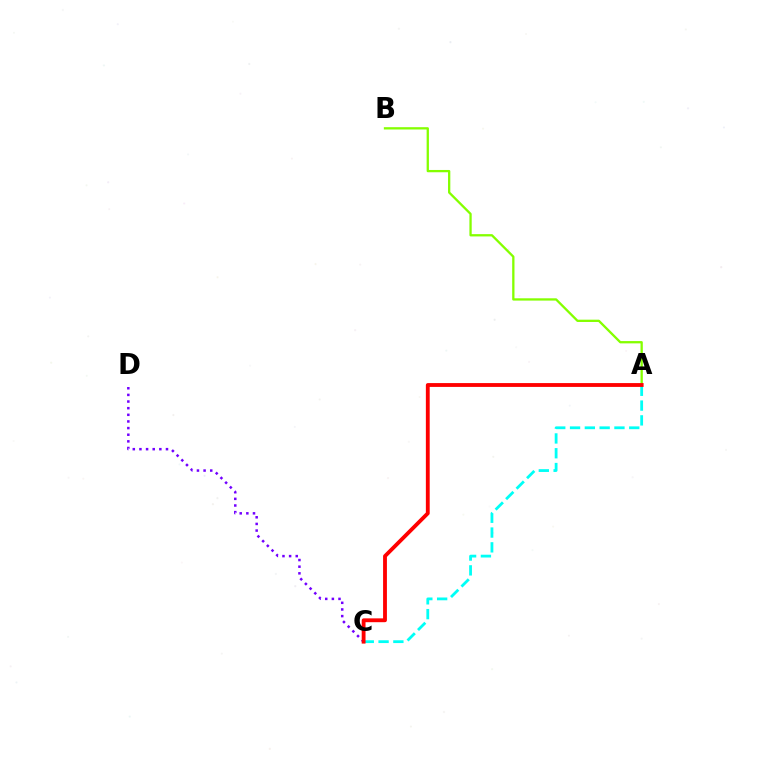{('C', 'D'): [{'color': '#7200ff', 'line_style': 'dotted', 'thickness': 1.8}], ('A', 'B'): [{'color': '#84ff00', 'line_style': 'solid', 'thickness': 1.65}], ('A', 'C'): [{'color': '#00fff6', 'line_style': 'dashed', 'thickness': 2.01}, {'color': '#ff0000', 'line_style': 'solid', 'thickness': 2.76}]}